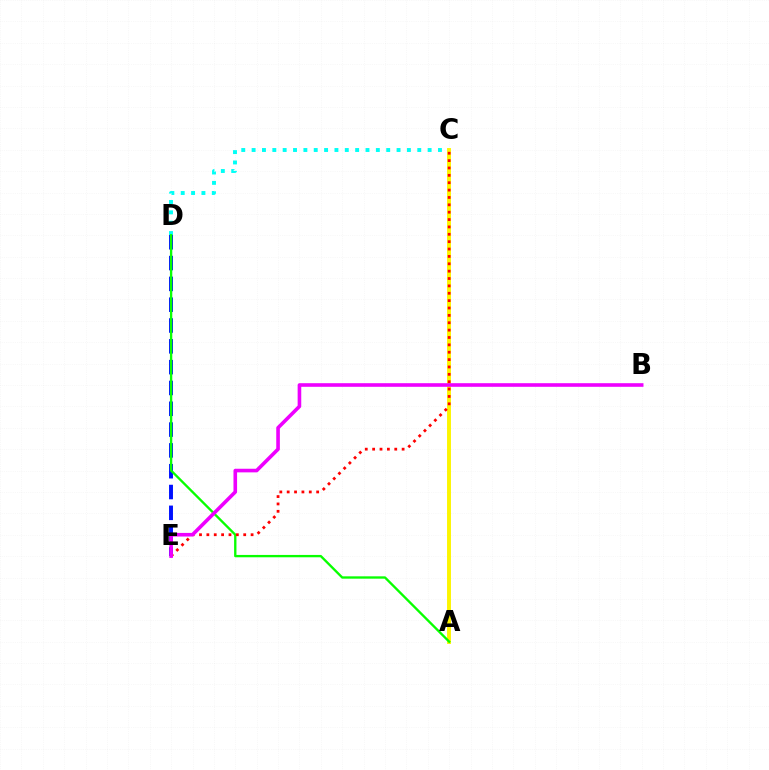{('C', 'D'): [{'color': '#00fff6', 'line_style': 'dotted', 'thickness': 2.81}], ('A', 'C'): [{'color': '#fcf500', 'line_style': 'solid', 'thickness': 2.82}], ('D', 'E'): [{'color': '#0010ff', 'line_style': 'dashed', 'thickness': 2.83}], ('A', 'D'): [{'color': '#08ff00', 'line_style': 'solid', 'thickness': 1.69}], ('C', 'E'): [{'color': '#ff0000', 'line_style': 'dotted', 'thickness': 2.0}], ('B', 'E'): [{'color': '#ee00ff', 'line_style': 'solid', 'thickness': 2.6}]}